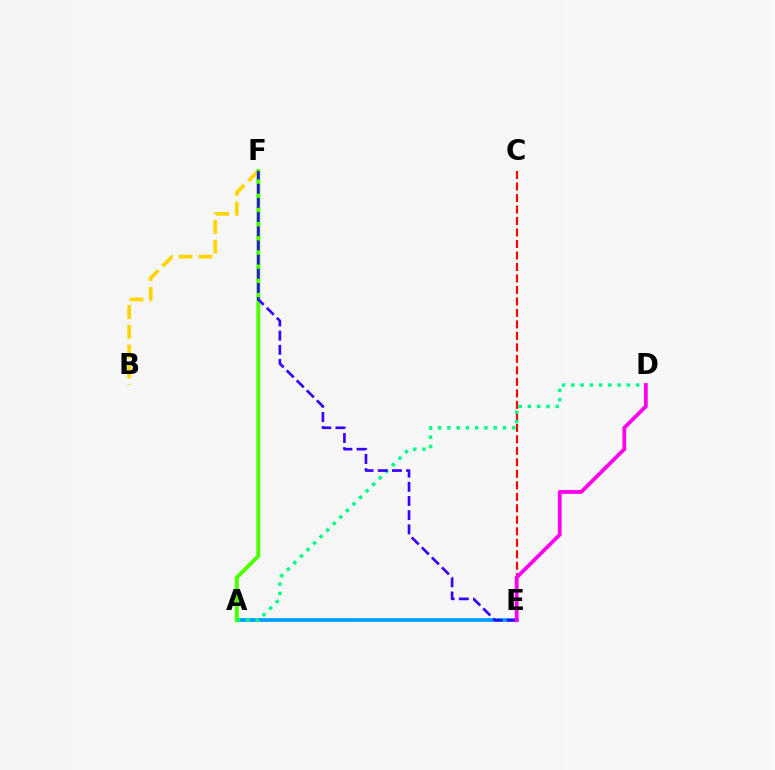{('A', 'E'): [{'color': '#009eff', 'line_style': 'solid', 'thickness': 2.67}], ('C', 'E'): [{'color': '#ff0000', 'line_style': 'dashed', 'thickness': 1.56}], ('B', 'F'): [{'color': '#ffd500', 'line_style': 'dashed', 'thickness': 2.69}], ('A', 'F'): [{'color': '#4fff00', 'line_style': 'solid', 'thickness': 2.89}], ('A', 'D'): [{'color': '#00ff86', 'line_style': 'dotted', 'thickness': 2.52}], ('E', 'F'): [{'color': '#3700ff', 'line_style': 'dashed', 'thickness': 1.93}], ('D', 'E'): [{'color': '#ff00ed', 'line_style': 'solid', 'thickness': 2.73}]}